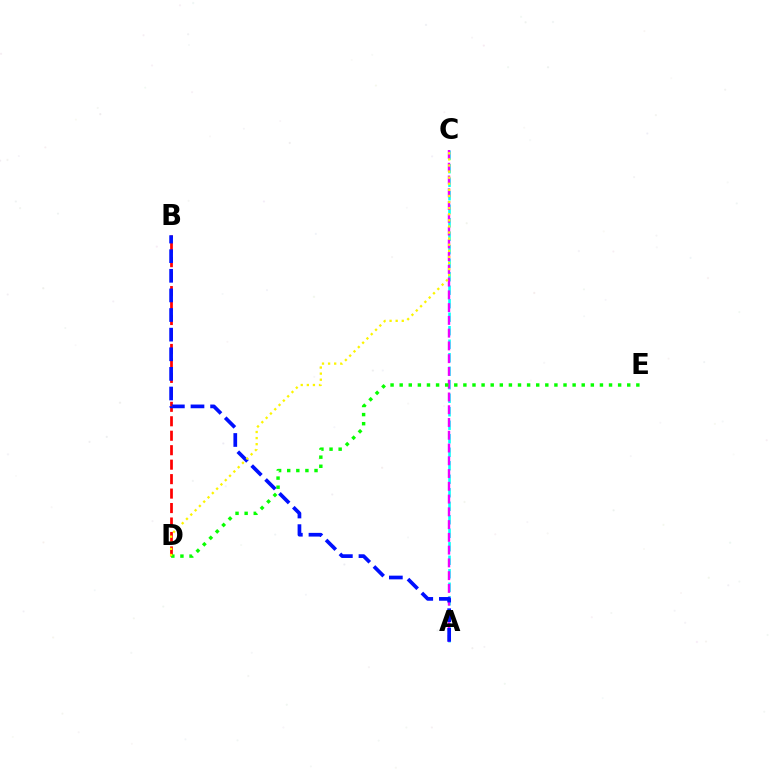{('B', 'D'): [{'color': '#ff0000', 'line_style': 'dashed', 'thickness': 1.96}], ('A', 'C'): [{'color': '#00fff6', 'line_style': 'dashed', 'thickness': 1.83}, {'color': '#ee00ff', 'line_style': 'dashed', 'thickness': 1.73}], ('D', 'E'): [{'color': '#08ff00', 'line_style': 'dotted', 'thickness': 2.47}], ('A', 'B'): [{'color': '#0010ff', 'line_style': 'dashed', 'thickness': 2.67}], ('C', 'D'): [{'color': '#fcf500', 'line_style': 'dotted', 'thickness': 1.66}]}